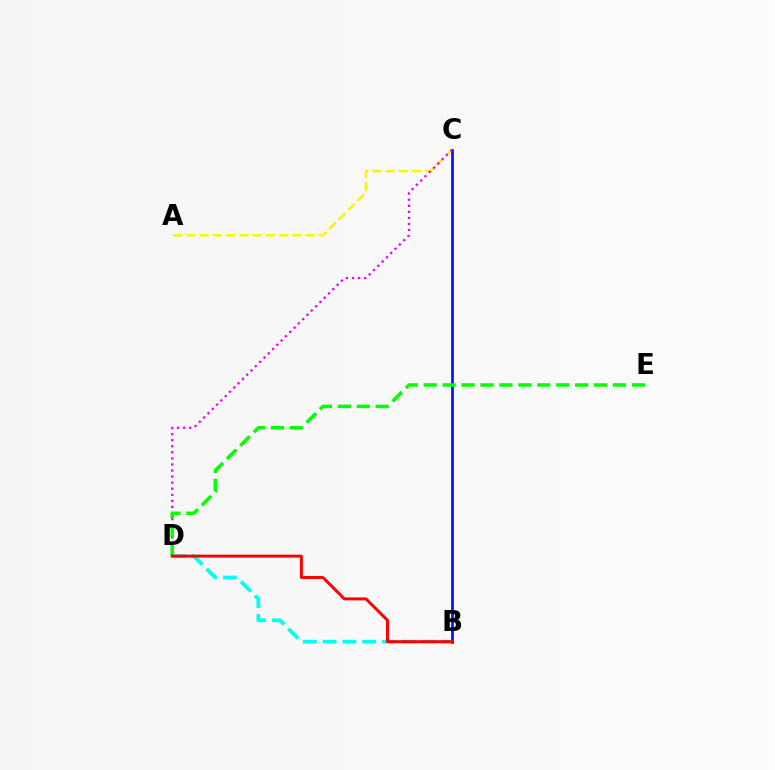{('A', 'C'): [{'color': '#fcf500', 'line_style': 'dashed', 'thickness': 1.8}], ('B', 'D'): [{'color': '#00fff6', 'line_style': 'dashed', 'thickness': 2.69}, {'color': '#ff0000', 'line_style': 'solid', 'thickness': 2.13}], ('B', 'C'): [{'color': '#0010ff', 'line_style': 'solid', 'thickness': 1.93}], ('C', 'D'): [{'color': '#ee00ff', 'line_style': 'dotted', 'thickness': 1.65}], ('D', 'E'): [{'color': '#08ff00', 'line_style': 'dashed', 'thickness': 2.57}]}